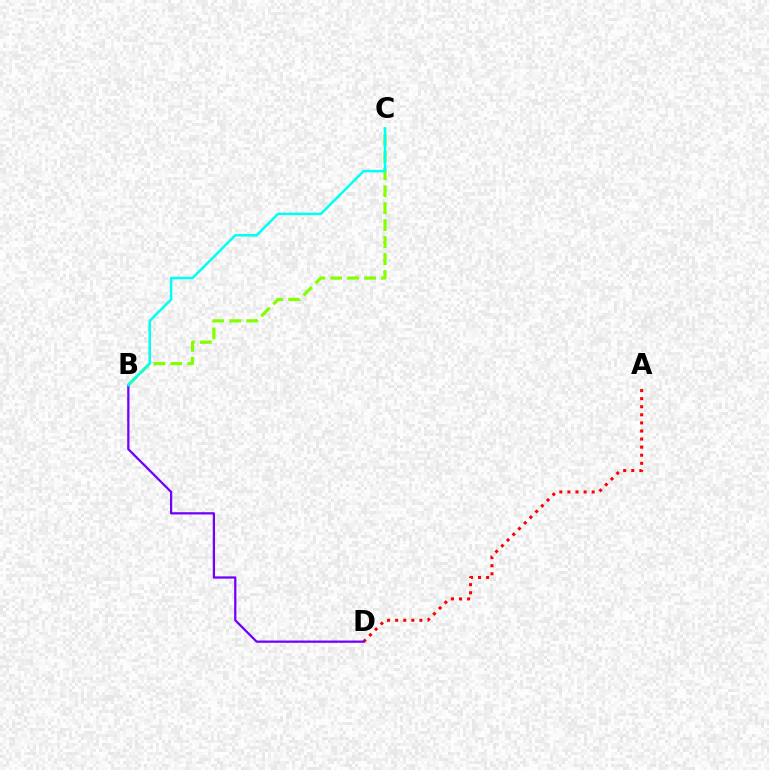{('B', 'C'): [{'color': '#84ff00', 'line_style': 'dashed', 'thickness': 2.3}, {'color': '#00fff6', 'line_style': 'solid', 'thickness': 1.8}], ('A', 'D'): [{'color': '#ff0000', 'line_style': 'dotted', 'thickness': 2.2}], ('B', 'D'): [{'color': '#7200ff', 'line_style': 'solid', 'thickness': 1.63}]}